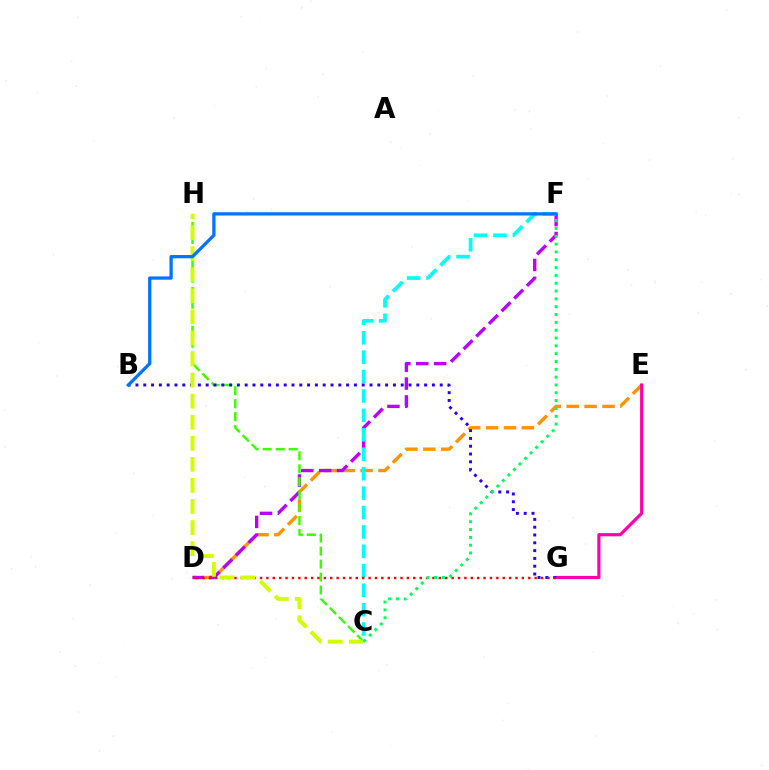{('D', 'E'): [{'color': '#ff9400', 'line_style': 'dashed', 'thickness': 2.43}], ('D', 'F'): [{'color': '#b900ff', 'line_style': 'dashed', 'thickness': 2.43}], ('E', 'G'): [{'color': '#ff00ac', 'line_style': 'solid', 'thickness': 2.28}], ('C', 'H'): [{'color': '#3dff00', 'line_style': 'dashed', 'thickness': 1.76}, {'color': '#d1ff00', 'line_style': 'dashed', 'thickness': 2.86}], ('C', 'F'): [{'color': '#00fff6', 'line_style': 'dashed', 'thickness': 2.64}, {'color': '#00ff5c', 'line_style': 'dotted', 'thickness': 2.13}], ('B', 'G'): [{'color': '#2500ff', 'line_style': 'dotted', 'thickness': 2.12}], ('D', 'G'): [{'color': '#ff0000', 'line_style': 'dotted', 'thickness': 1.74}], ('B', 'F'): [{'color': '#0074ff', 'line_style': 'solid', 'thickness': 2.35}]}